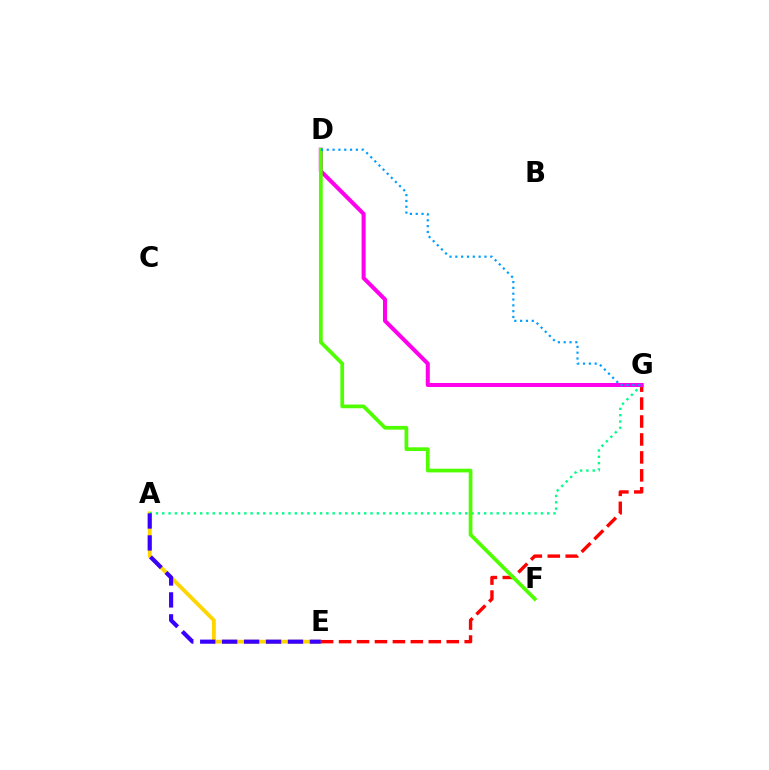{('A', 'E'): [{'color': '#ffd500', 'line_style': 'solid', 'thickness': 2.74}, {'color': '#3700ff', 'line_style': 'dashed', 'thickness': 2.98}], ('E', 'G'): [{'color': '#ff0000', 'line_style': 'dashed', 'thickness': 2.44}], ('A', 'G'): [{'color': '#00ff86', 'line_style': 'dotted', 'thickness': 1.71}], ('D', 'G'): [{'color': '#ff00ed', 'line_style': 'solid', 'thickness': 2.91}, {'color': '#009eff', 'line_style': 'dotted', 'thickness': 1.58}], ('D', 'F'): [{'color': '#4fff00', 'line_style': 'solid', 'thickness': 2.68}]}